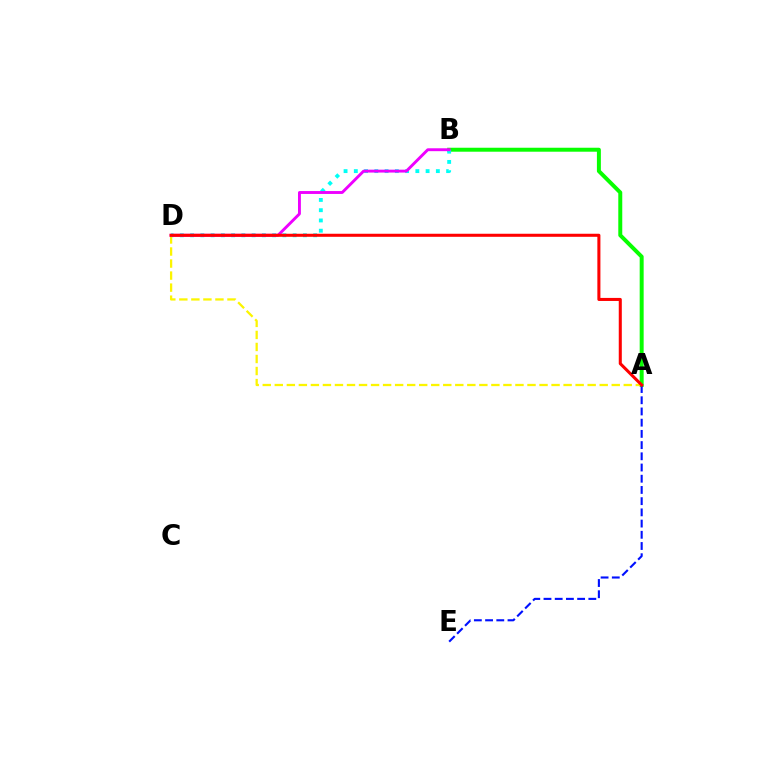{('A', 'B'): [{'color': '#08ff00', 'line_style': 'solid', 'thickness': 2.86}], ('B', 'D'): [{'color': '#00fff6', 'line_style': 'dotted', 'thickness': 2.79}, {'color': '#ee00ff', 'line_style': 'solid', 'thickness': 2.08}], ('A', 'D'): [{'color': '#fcf500', 'line_style': 'dashed', 'thickness': 1.63}, {'color': '#ff0000', 'line_style': 'solid', 'thickness': 2.2}], ('A', 'E'): [{'color': '#0010ff', 'line_style': 'dashed', 'thickness': 1.52}]}